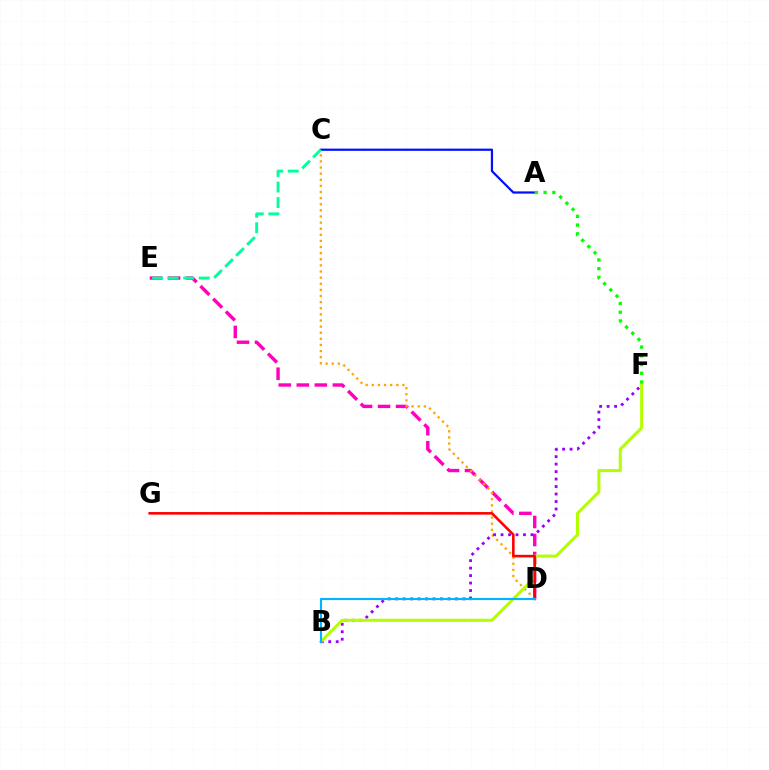{('D', 'E'): [{'color': '#ff00bd', 'line_style': 'dashed', 'thickness': 2.45}], ('C', 'D'): [{'color': '#ffa500', 'line_style': 'dotted', 'thickness': 1.66}], ('B', 'F'): [{'color': '#9b00ff', 'line_style': 'dotted', 'thickness': 2.03}, {'color': '#b3ff00', 'line_style': 'solid', 'thickness': 2.2}], ('A', 'C'): [{'color': '#0010ff', 'line_style': 'solid', 'thickness': 1.6}], ('D', 'G'): [{'color': '#ff0000', 'line_style': 'solid', 'thickness': 1.87}], ('C', 'E'): [{'color': '#00ff9d', 'line_style': 'dashed', 'thickness': 2.11}], ('A', 'F'): [{'color': '#08ff00', 'line_style': 'dotted', 'thickness': 2.37}], ('B', 'D'): [{'color': '#00b5ff', 'line_style': 'solid', 'thickness': 1.53}]}